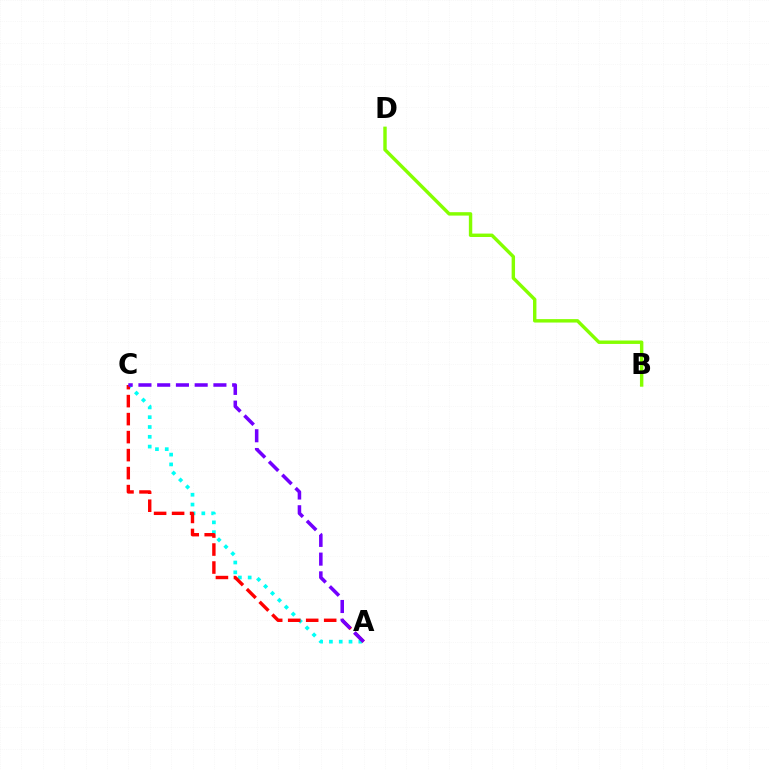{('B', 'D'): [{'color': '#84ff00', 'line_style': 'solid', 'thickness': 2.46}], ('A', 'C'): [{'color': '#00fff6', 'line_style': 'dotted', 'thickness': 2.66}, {'color': '#ff0000', 'line_style': 'dashed', 'thickness': 2.45}, {'color': '#7200ff', 'line_style': 'dashed', 'thickness': 2.55}]}